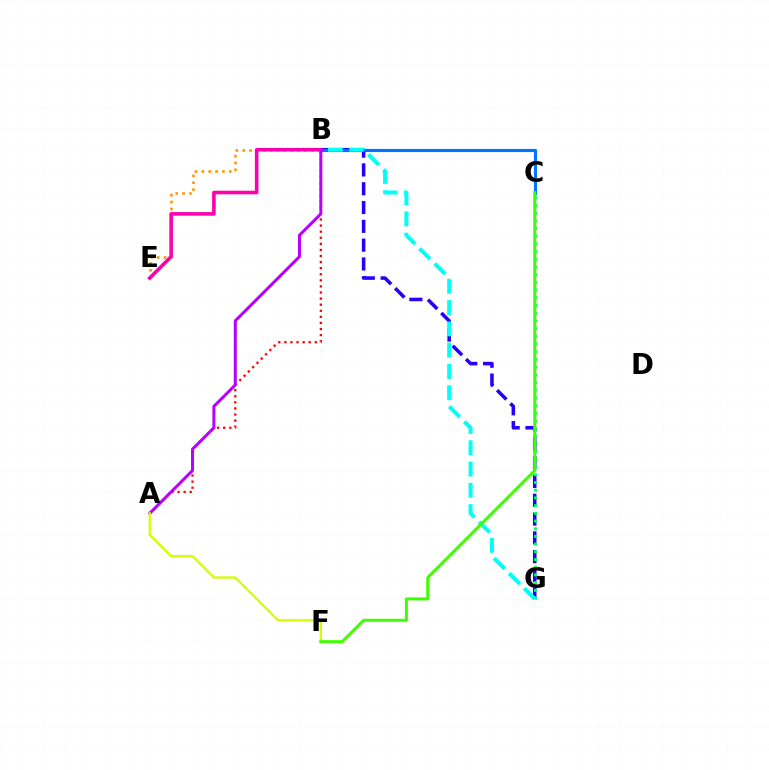{('B', 'G'): [{'color': '#2500ff', 'line_style': 'dashed', 'thickness': 2.55}, {'color': '#00fff6', 'line_style': 'dashed', 'thickness': 2.89}], ('A', 'B'): [{'color': '#ff0000', 'line_style': 'dotted', 'thickness': 1.65}, {'color': '#b900ff', 'line_style': 'solid', 'thickness': 2.17}], ('C', 'G'): [{'color': '#00ff5c', 'line_style': 'dotted', 'thickness': 2.09}], ('B', 'C'): [{'color': '#0074ff', 'line_style': 'solid', 'thickness': 2.27}], ('B', 'E'): [{'color': '#ff9400', 'line_style': 'dotted', 'thickness': 1.87}, {'color': '#ff00ac', 'line_style': 'solid', 'thickness': 2.58}], ('A', 'F'): [{'color': '#d1ff00', 'line_style': 'solid', 'thickness': 1.65}], ('C', 'F'): [{'color': '#3dff00', 'line_style': 'solid', 'thickness': 2.16}]}